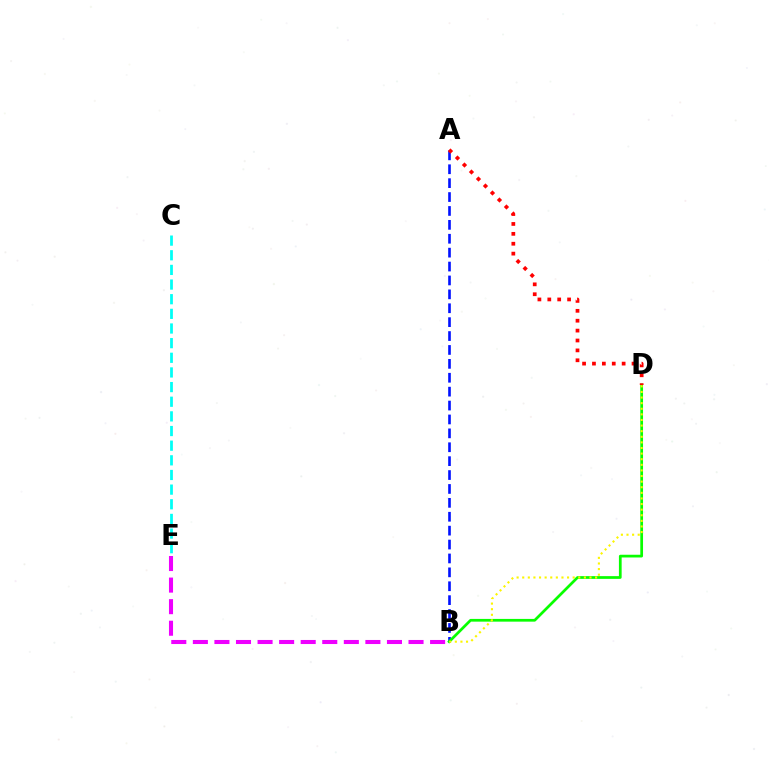{('B', 'E'): [{'color': '#ee00ff', 'line_style': 'dashed', 'thickness': 2.93}], ('A', 'B'): [{'color': '#0010ff', 'line_style': 'dashed', 'thickness': 1.89}], ('B', 'D'): [{'color': '#08ff00', 'line_style': 'solid', 'thickness': 1.97}, {'color': '#fcf500', 'line_style': 'dotted', 'thickness': 1.52}], ('C', 'E'): [{'color': '#00fff6', 'line_style': 'dashed', 'thickness': 1.99}], ('A', 'D'): [{'color': '#ff0000', 'line_style': 'dotted', 'thickness': 2.69}]}